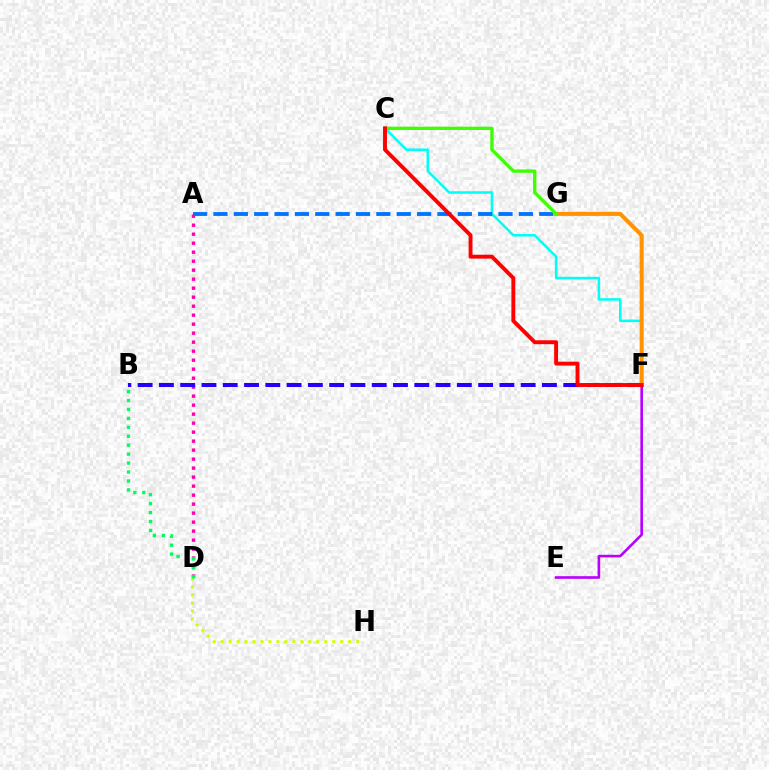{('C', 'F'): [{'color': '#00fff6', 'line_style': 'solid', 'thickness': 1.83}, {'color': '#ff0000', 'line_style': 'solid', 'thickness': 2.81}], ('A', 'D'): [{'color': '#ff00ac', 'line_style': 'dotted', 'thickness': 2.44}], ('B', 'F'): [{'color': '#2500ff', 'line_style': 'dashed', 'thickness': 2.89}], ('D', 'H'): [{'color': '#d1ff00', 'line_style': 'dotted', 'thickness': 2.17}], ('F', 'G'): [{'color': '#ff9400', 'line_style': 'solid', 'thickness': 2.91}], ('A', 'G'): [{'color': '#0074ff', 'line_style': 'dashed', 'thickness': 2.77}], ('E', 'F'): [{'color': '#b900ff', 'line_style': 'solid', 'thickness': 1.89}], ('C', 'G'): [{'color': '#3dff00', 'line_style': 'solid', 'thickness': 2.4}], ('B', 'D'): [{'color': '#00ff5c', 'line_style': 'dotted', 'thickness': 2.43}]}